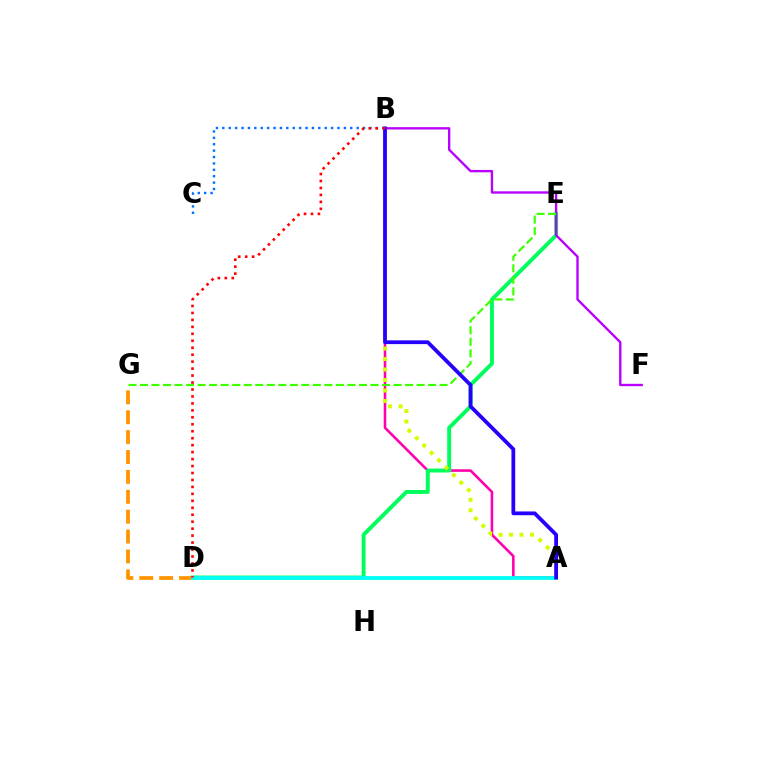{('A', 'B'): [{'color': '#ff00ac', 'line_style': 'solid', 'thickness': 1.86}, {'color': '#d1ff00', 'line_style': 'dotted', 'thickness': 2.85}, {'color': '#2500ff', 'line_style': 'solid', 'thickness': 2.71}], ('D', 'E'): [{'color': '#00ff5c', 'line_style': 'solid', 'thickness': 2.82}], ('B', 'C'): [{'color': '#0074ff', 'line_style': 'dotted', 'thickness': 1.74}], ('D', 'G'): [{'color': '#ff9400', 'line_style': 'dashed', 'thickness': 2.7}], ('B', 'F'): [{'color': '#b900ff', 'line_style': 'solid', 'thickness': 1.69}], ('A', 'D'): [{'color': '#00fff6', 'line_style': 'solid', 'thickness': 2.72}], ('E', 'G'): [{'color': '#3dff00', 'line_style': 'dashed', 'thickness': 1.57}], ('B', 'D'): [{'color': '#ff0000', 'line_style': 'dotted', 'thickness': 1.89}]}